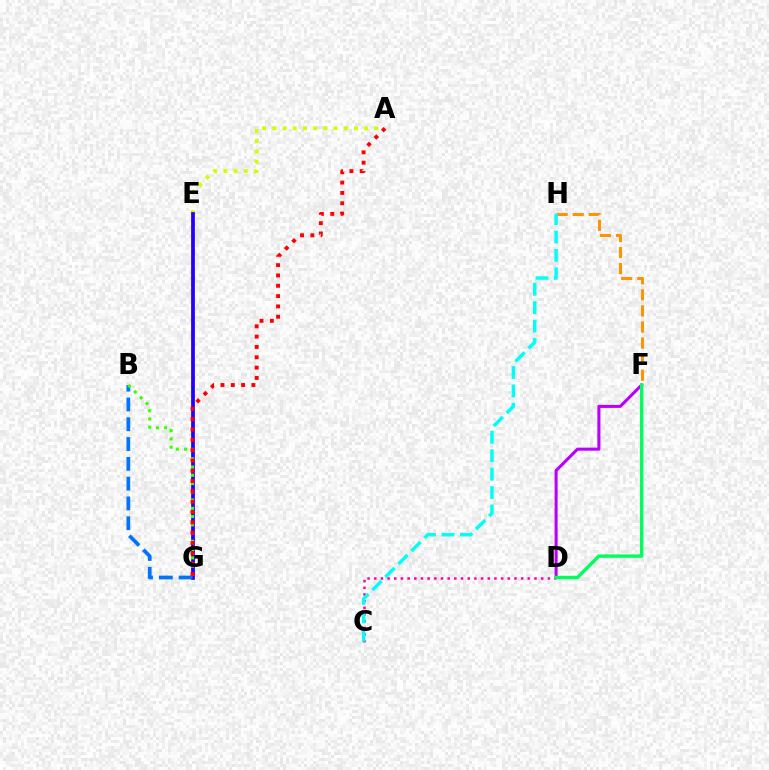{('A', 'E'): [{'color': '#d1ff00', 'line_style': 'dotted', 'thickness': 2.77}], ('E', 'G'): [{'color': '#2500ff', 'line_style': 'solid', 'thickness': 2.7}], ('B', 'G'): [{'color': '#0074ff', 'line_style': 'dashed', 'thickness': 2.69}, {'color': '#3dff00', 'line_style': 'dotted', 'thickness': 2.24}], ('D', 'F'): [{'color': '#b900ff', 'line_style': 'solid', 'thickness': 2.2}, {'color': '#00ff5c', 'line_style': 'solid', 'thickness': 2.46}], ('F', 'H'): [{'color': '#ff9400', 'line_style': 'dashed', 'thickness': 2.18}], ('C', 'D'): [{'color': '#ff00ac', 'line_style': 'dotted', 'thickness': 1.81}], ('C', 'H'): [{'color': '#00fff6', 'line_style': 'dashed', 'thickness': 2.5}], ('A', 'G'): [{'color': '#ff0000', 'line_style': 'dotted', 'thickness': 2.8}]}